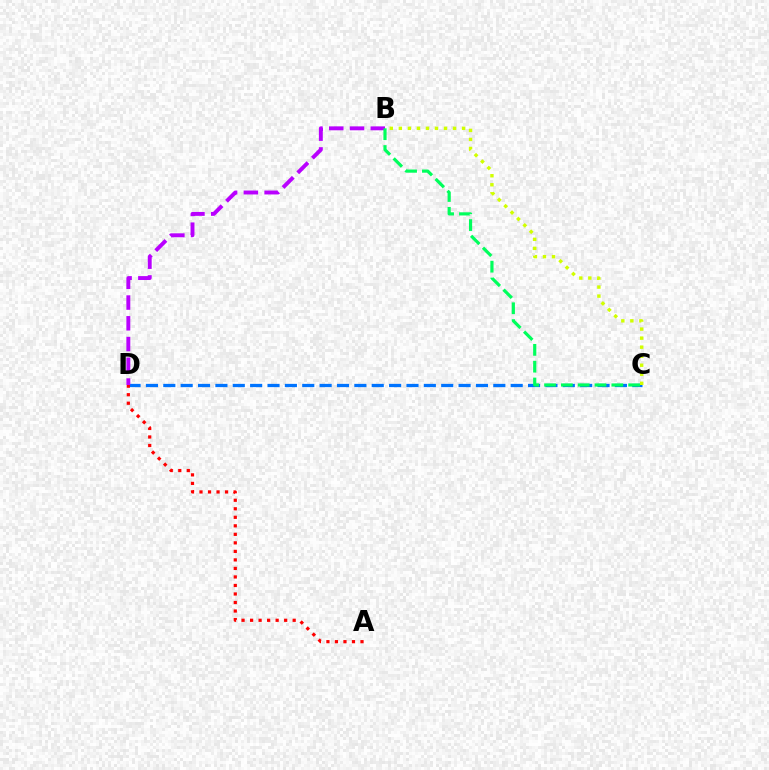{('C', 'D'): [{'color': '#0074ff', 'line_style': 'dashed', 'thickness': 2.36}], ('A', 'D'): [{'color': '#ff0000', 'line_style': 'dotted', 'thickness': 2.31}], ('B', 'D'): [{'color': '#b900ff', 'line_style': 'dashed', 'thickness': 2.82}], ('B', 'C'): [{'color': '#00ff5c', 'line_style': 'dashed', 'thickness': 2.28}, {'color': '#d1ff00', 'line_style': 'dotted', 'thickness': 2.45}]}